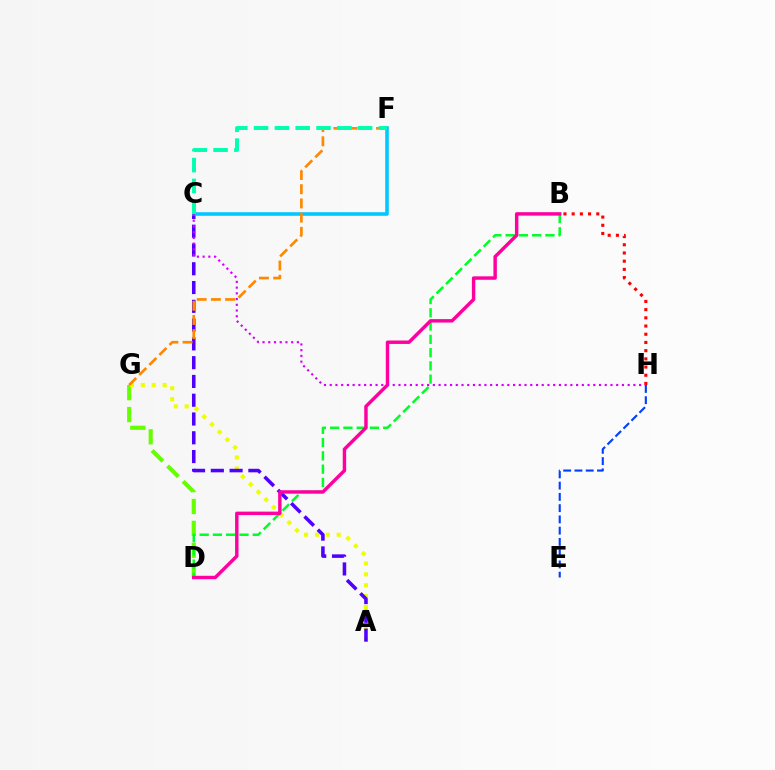{('D', 'G'): [{'color': '#66ff00', 'line_style': 'dashed', 'thickness': 2.97}], ('A', 'G'): [{'color': '#eeff00', 'line_style': 'dotted', 'thickness': 2.95}], ('B', 'D'): [{'color': '#00ff27', 'line_style': 'dashed', 'thickness': 1.8}, {'color': '#ff00a0', 'line_style': 'solid', 'thickness': 2.47}], ('A', 'C'): [{'color': '#4f00ff', 'line_style': 'dashed', 'thickness': 2.55}], ('B', 'H'): [{'color': '#ff0000', 'line_style': 'dotted', 'thickness': 2.23}], ('C', 'F'): [{'color': '#00c7ff', 'line_style': 'solid', 'thickness': 2.58}, {'color': '#00ffaf', 'line_style': 'dashed', 'thickness': 2.83}], ('C', 'H'): [{'color': '#d600ff', 'line_style': 'dotted', 'thickness': 1.56}], ('F', 'G'): [{'color': '#ff8800', 'line_style': 'dashed', 'thickness': 1.93}], ('E', 'H'): [{'color': '#003fff', 'line_style': 'dashed', 'thickness': 1.53}]}